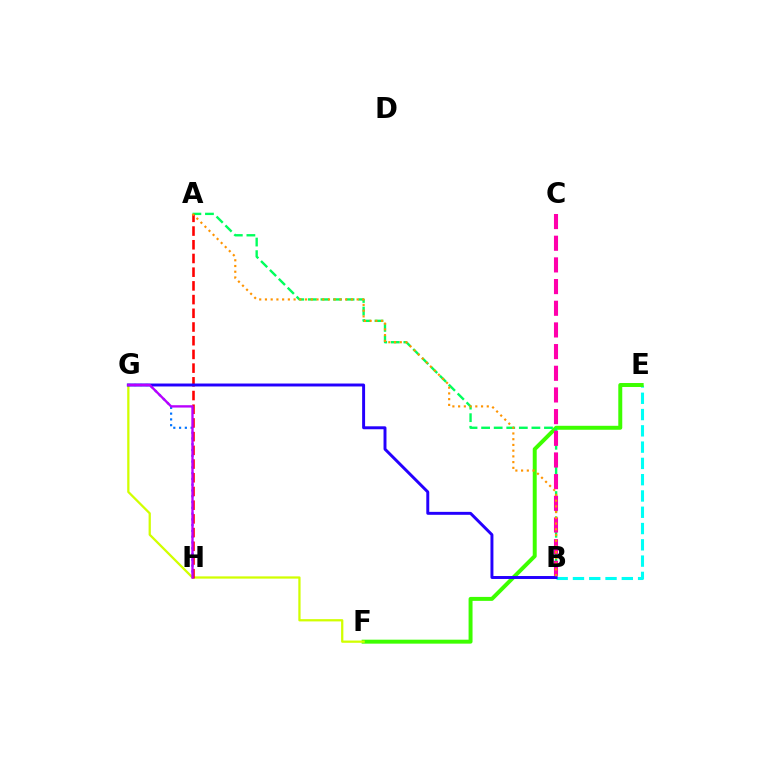{('B', 'E'): [{'color': '#00fff6', 'line_style': 'dashed', 'thickness': 2.21}], ('E', 'F'): [{'color': '#3dff00', 'line_style': 'solid', 'thickness': 2.85}], ('A', 'B'): [{'color': '#00ff5c', 'line_style': 'dashed', 'thickness': 1.71}, {'color': '#ff9400', 'line_style': 'dotted', 'thickness': 1.56}], ('B', 'C'): [{'color': '#ff00ac', 'line_style': 'dashed', 'thickness': 2.94}], ('G', 'H'): [{'color': '#0074ff', 'line_style': 'dotted', 'thickness': 1.57}, {'color': '#b900ff', 'line_style': 'solid', 'thickness': 1.7}], ('F', 'G'): [{'color': '#d1ff00', 'line_style': 'solid', 'thickness': 1.63}], ('A', 'H'): [{'color': '#ff0000', 'line_style': 'dashed', 'thickness': 1.86}], ('B', 'G'): [{'color': '#2500ff', 'line_style': 'solid', 'thickness': 2.12}]}